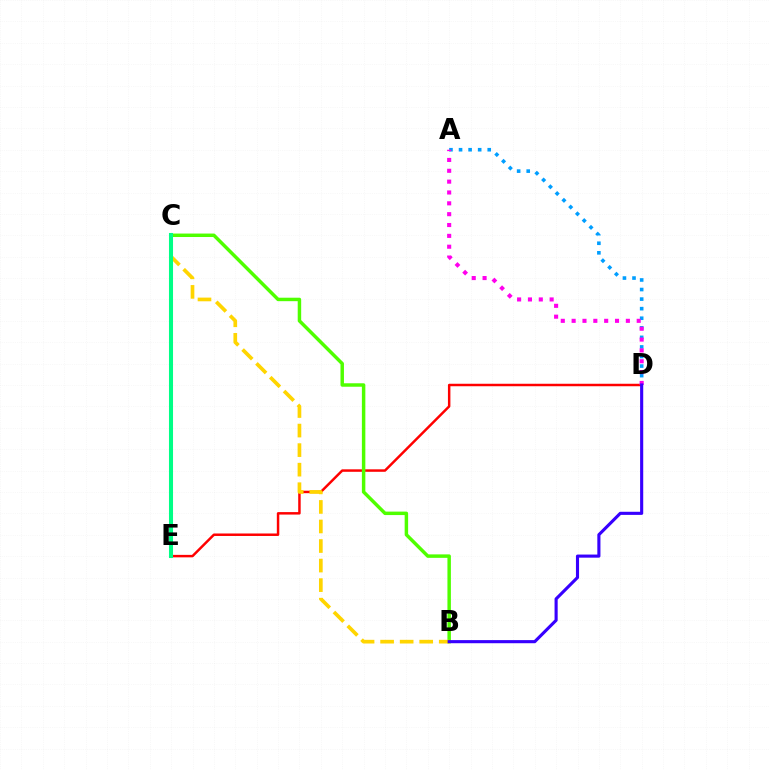{('D', 'E'): [{'color': '#ff0000', 'line_style': 'solid', 'thickness': 1.78}], ('A', 'D'): [{'color': '#009eff', 'line_style': 'dotted', 'thickness': 2.6}, {'color': '#ff00ed', 'line_style': 'dotted', 'thickness': 2.95}], ('B', 'C'): [{'color': '#4fff00', 'line_style': 'solid', 'thickness': 2.49}, {'color': '#ffd500', 'line_style': 'dashed', 'thickness': 2.66}], ('B', 'D'): [{'color': '#3700ff', 'line_style': 'solid', 'thickness': 2.24}], ('C', 'E'): [{'color': '#00ff86', 'line_style': 'solid', 'thickness': 2.92}]}